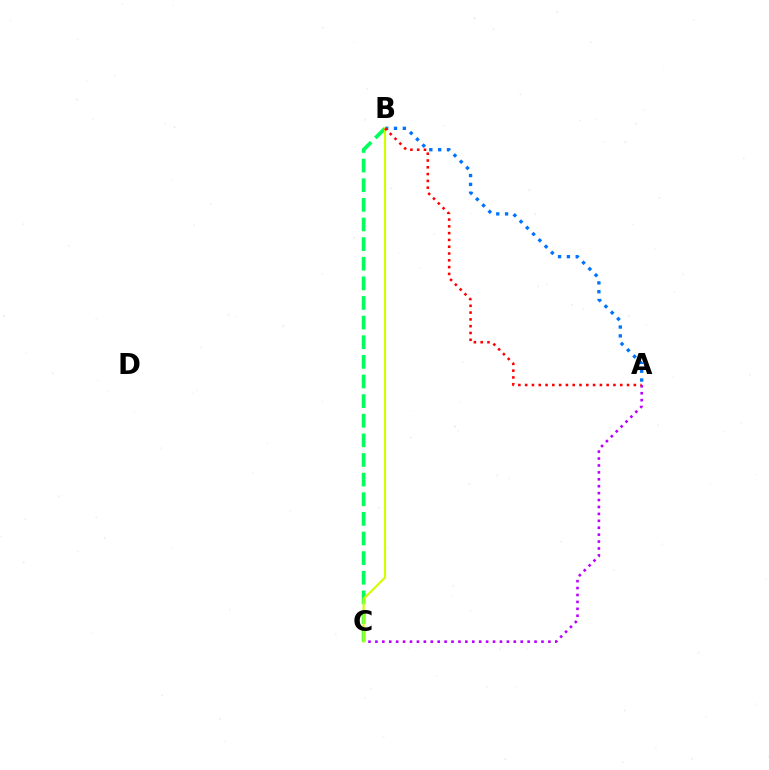{('A', 'C'): [{'color': '#b900ff', 'line_style': 'dotted', 'thickness': 1.88}], ('A', 'B'): [{'color': '#0074ff', 'line_style': 'dotted', 'thickness': 2.4}, {'color': '#ff0000', 'line_style': 'dotted', 'thickness': 1.85}], ('B', 'C'): [{'color': '#00ff5c', 'line_style': 'dashed', 'thickness': 2.67}, {'color': '#d1ff00', 'line_style': 'solid', 'thickness': 1.54}]}